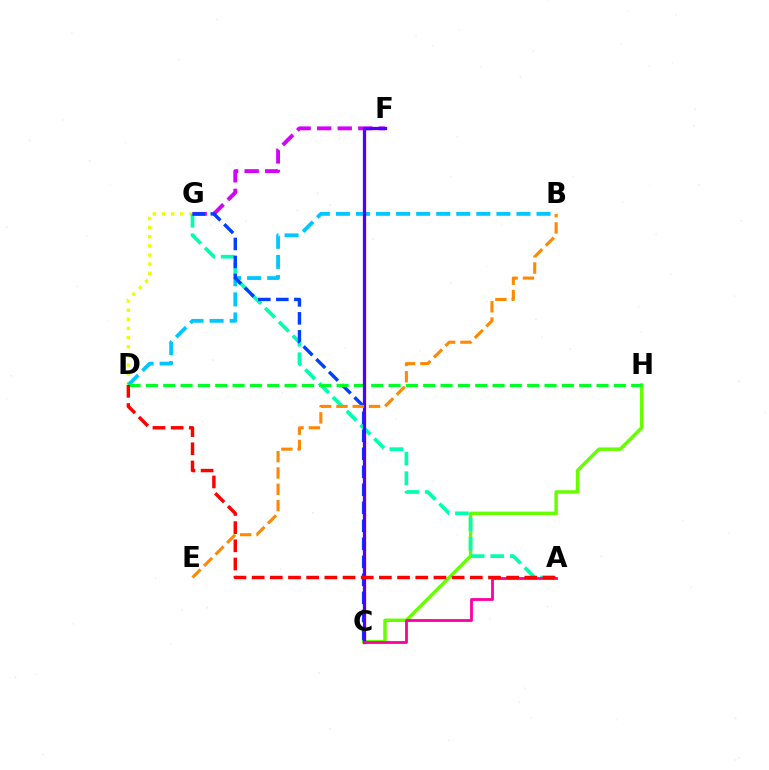{('D', 'G'): [{'color': '#eeff00', 'line_style': 'dotted', 'thickness': 2.48}], ('C', 'H'): [{'color': '#66ff00', 'line_style': 'solid', 'thickness': 2.48}], ('A', 'G'): [{'color': '#00ffaf', 'line_style': 'dashed', 'thickness': 2.65}], ('B', 'D'): [{'color': '#00c7ff', 'line_style': 'dashed', 'thickness': 2.73}], ('F', 'G'): [{'color': '#d600ff', 'line_style': 'dashed', 'thickness': 2.79}], ('C', 'G'): [{'color': '#003fff', 'line_style': 'dashed', 'thickness': 2.45}], ('D', 'H'): [{'color': '#00ff27', 'line_style': 'dashed', 'thickness': 2.35}], ('C', 'F'): [{'color': '#4f00ff', 'line_style': 'solid', 'thickness': 2.35}], ('A', 'C'): [{'color': '#ff00a0', 'line_style': 'solid', 'thickness': 2.02}], ('A', 'D'): [{'color': '#ff0000', 'line_style': 'dashed', 'thickness': 2.47}], ('B', 'E'): [{'color': '#ff8800', 'line_style': 'dashed', 'thickness': 2.22}]}